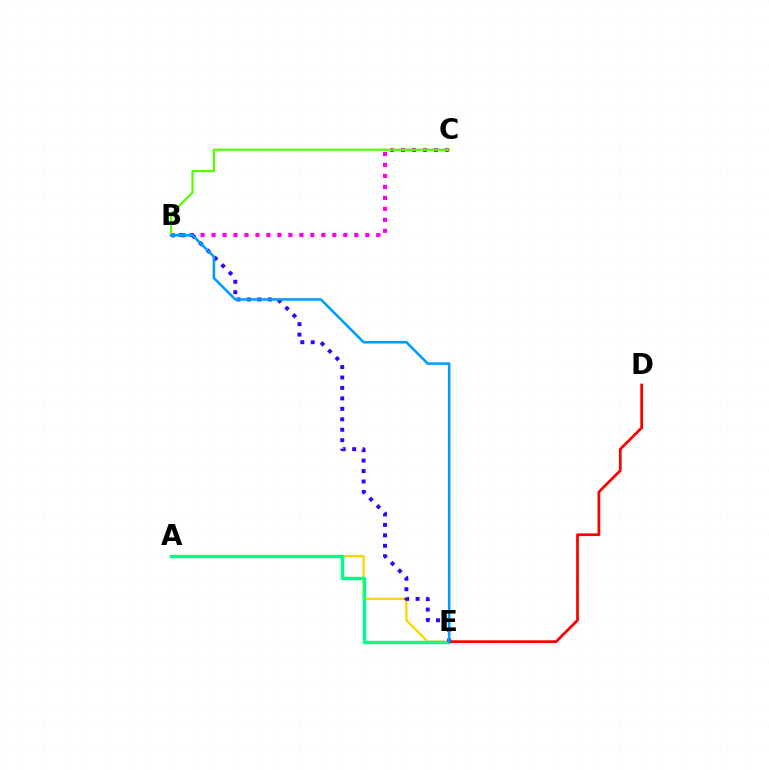{('A', 'E'): [{'color': '#ffd500', 'line_style': 'solid', 'thickness': 1.7}, {'color': '#00ff86', 'line_style': 'solid', 'thickness': 2.46}], ('D', 'E'): [{'color': '#ff0000', 'line_style': 'solid', 'thickness': 1.98}], ('B', 'C'): [{'color': '#ff00ed', 'line_style': 'dotted', 'thickness': 2.98}, {'color': '#4fff00', 'line_style': 'solid', 'thickness': 1.59}], ('B', 'E'): [{'color': '#3700ff', 'line_style': 'dotted', 'thickness': 2.84}, {'color': '#009eff', 'line_style': 'solid', 'thickness': 1.85}]}